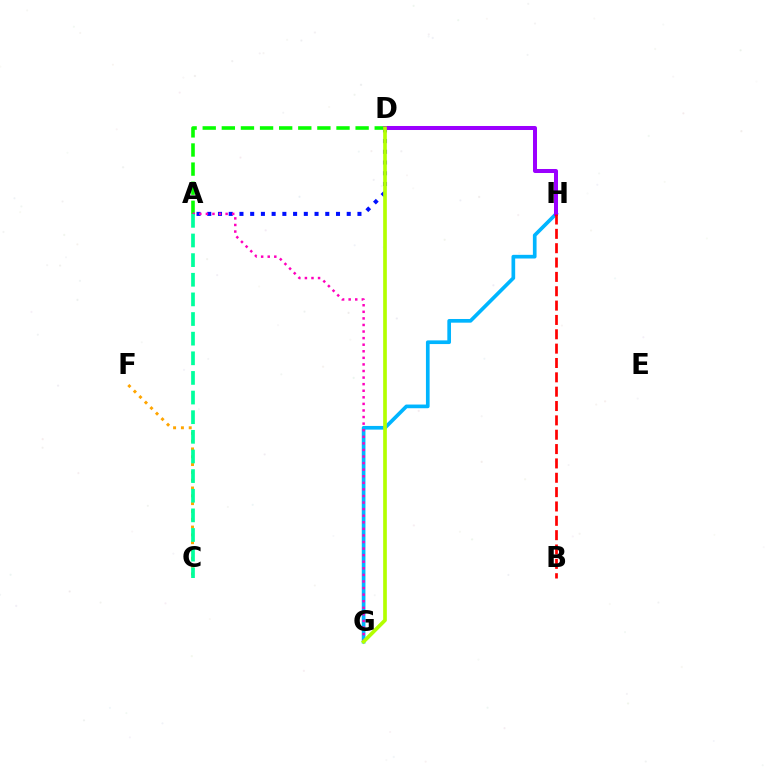{('G', 'H'): [{'color': '#00b5ff', 'line_style': 'solid', 'thickness': 2.65}], ('A', 'D'): [{'color': '#0010ff', 'line_style': 'dotted', 'thickness': 2.91}, {'color': '#08ff00', 'line_style': 'dashed', 'thickness': 2.6}], ('C', 'F'): [{'color': '#ffa500', 'line_style': 'dotted', 'thickness': 2.12}], ('D', 'H'): [{'color': '#9b00ff', 'line_style': 'solid', 'thickness': 2.89}], ('B', 'H'): [{'color': '#ff0000', 'line_style': 'dashed', 'thickness': 1.95}], ('A', 'G'): [{'color': '#ff00bd', 'line_style': 'dotted', 'thickness': 1.79}], ('D', 'G'): [{'color': '#b3ff00', 'line_style': 'solid', 'thickness': 2.65}], ('A', 'C'): [{'color': '#00ff9d', 'line_style': 'dashed', 'thickness': 2.67}]}